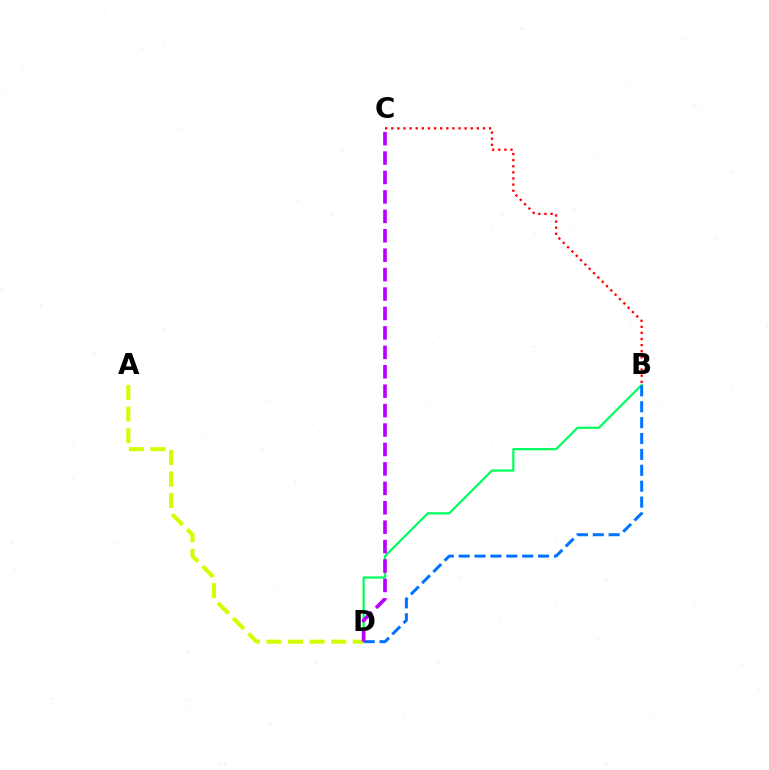{('B', 'D'): [{'color': '#00ff5c', 'line_style': 'solid', 'thickness': 1.58}, {'color': '#0074ff', 'line_style': 'dashed', 'thickness': 2.16}], ('B', 'C'): [{'color': '#ff0000', 'line_style': 'dotted', 'thickness': 1.66}], ('A', 'D'): [{'color': '#d1ff00', 'line_style': 'dashed', 'thickness': 2.93}], ('C', 'D'): [{'color': '#b900ff', 'line_style': 'dashed', 'thickness': 2.64}]}